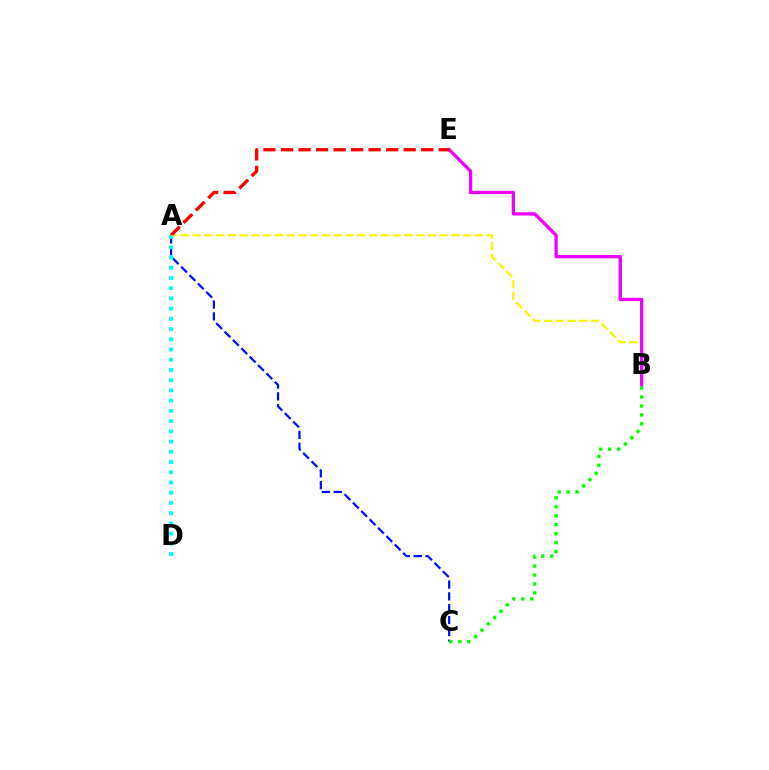{('A', 'B'): [{'color': '#fcf500', 'line_style': 'dashed', 'thickness': 1.6}], ('A', 'C'): [{'color': '#0010ff', 'line_style': 'dashed', 'thickness': 1.61}], ('B', 'E'): [{'color': '#ee00ff', 'line_style': 'solid', 'thickness': 2.37}], ('A', 'E'): [{'color': '#ff0000', 'line_style': 'dashed', 'thickness': 2.38}], ('A', 'D'): [{'color': '#00fff6', 'line_style': 'dotted', 'thickness': 2.78}], ('B', 'C'): [{'color': '#08ff00', 'line_style': 'dotted', 'thickness': 2.43}]}